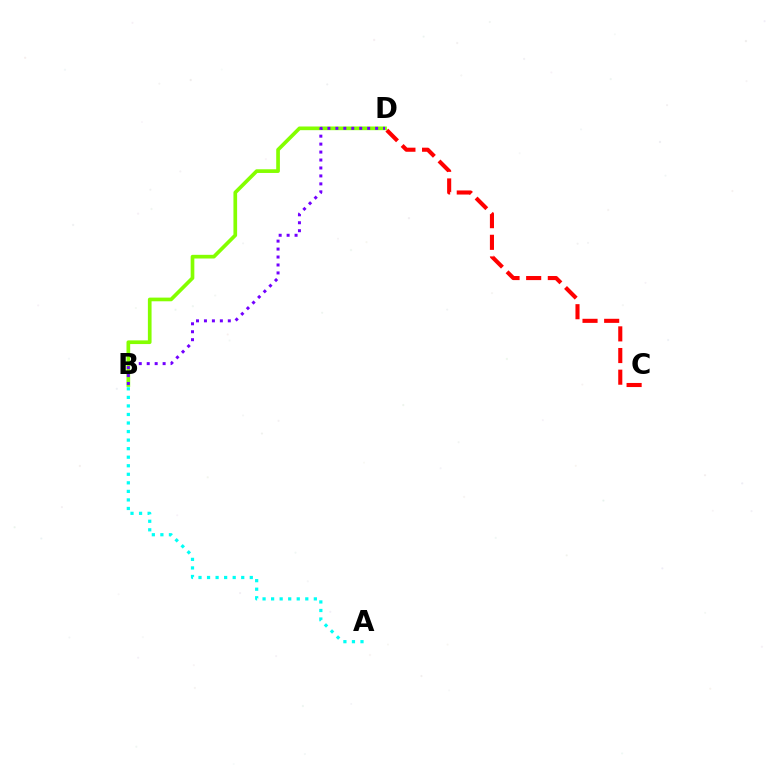{('B', 'D'): [{'color': '#84ff00', 'line_style': 'solid', 'thickness': 2.65}, {'color': '#7200ff', 'line_style': 'dotted', 'thickness': 2.16}], ('C', 'D'): [{'color': '#ff0000', 'line_style': 'dashed', 'thickness': 2.94}], ('A', 'B'): [{'color': '#00fff6', 'line_style': 'dotted', 'thickness': 2.32}]}